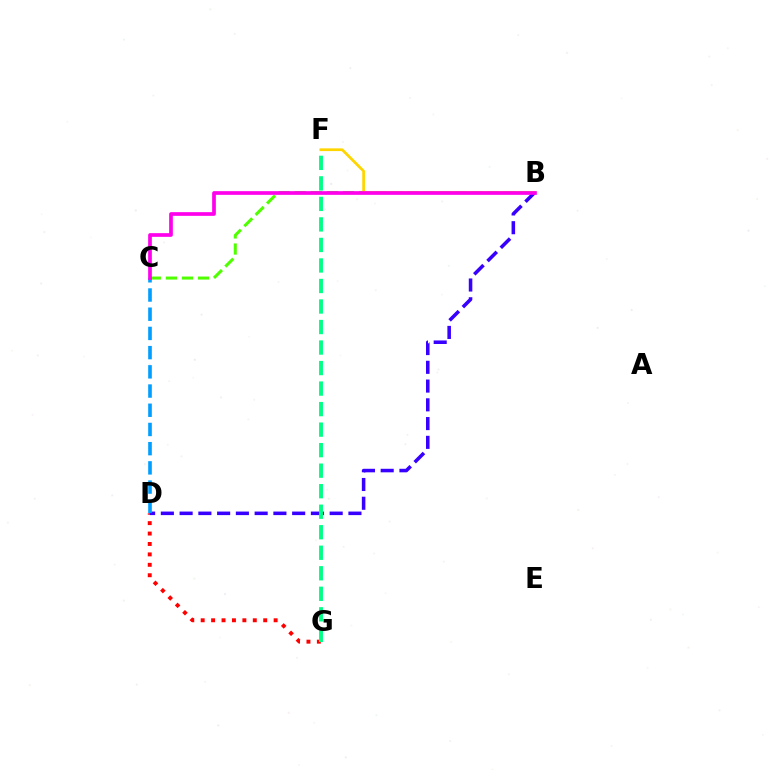{('D', 'G'): [{'color': '#ff0000', 'line_style': 'dotted', 'thickness': 2.83}], ('B', 'C'): [{'color': '#4fff00', 'line_style': 'dashed', 'thickness': 2.18}, {'color': '#ff00ed', 'line_style': 'solid', 'thickness': 2.66}], ('B', 'D'): [{'color': '#3700ff', 'line_style': 'dashed', 'thickness': 2.55}], ('B', 'F'): [{'color': '#ffd500', 'line_style': 'solid', 'thickness': 1.96}], ('F', 'G'): [{'color': '#00ff86', 'line_style': 'dashed', 'thickness': 2.79}], ('C', 'D'): [{'color': '#009eff', 'line_style': 'dashed', 'thickness': 2.61}]}